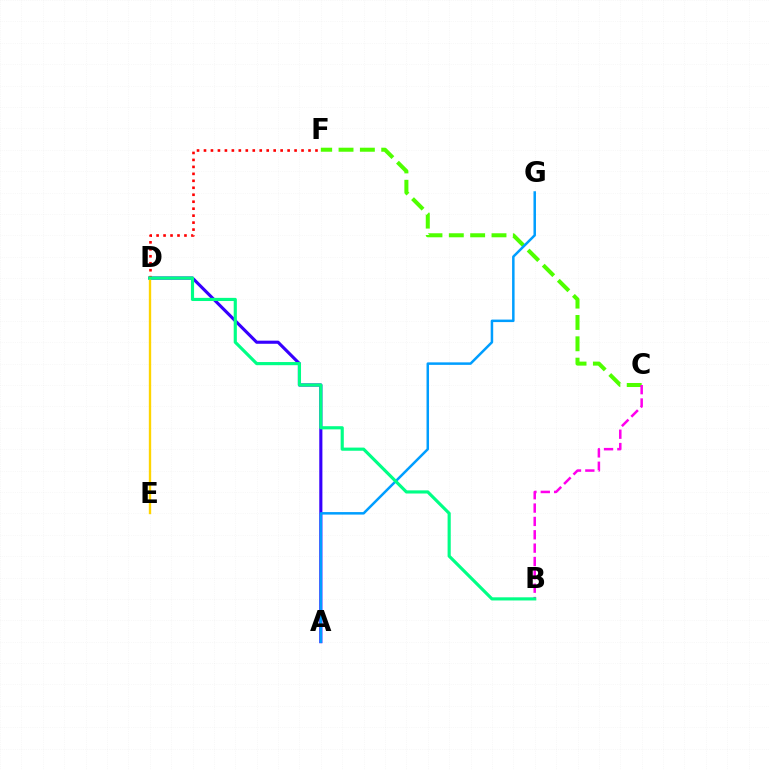{('A', 'D'): [{'color': '#3700ff', 'line_style': 'solid', 'thickness': 2.25}], ('D', 'F'): [{'color': '#ff0000', 'line_style': 'dotted', 'thickness': 1.89}], ('C', 'F'): [{'color': '#4fff00', 'line_style': 'dashed', 'thickness': 2.9}], ('B', 'C'): [{'color': '#ff00ed', 'line_style': 'dashed', 'thickness': 1.81}], ('D', 'E'): [{'color': '#ffd500', 'line_style': 'solid', 'thickness': 1.7}], ('A', 'G'): [{'color': '#009eff', 'line_style': 'solid', 'thickness': 1.8}], ('B', 'D'): [{'color': '#00ff86', 'line_style': 'solid', 'thickness': 2.27}]}